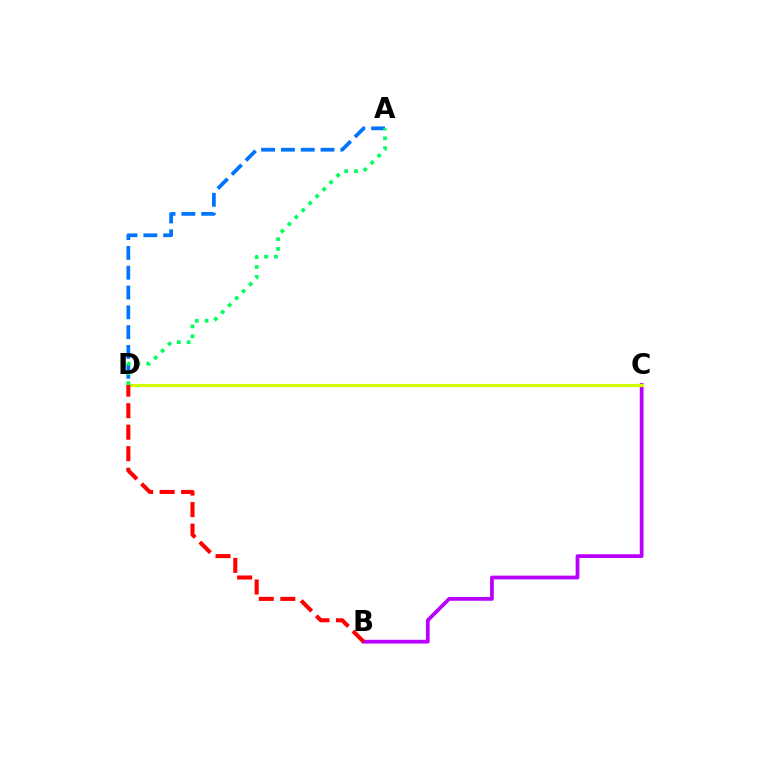{('A', 'D'): [{'color': '#0074ff', 'line_style': 'dashed', 'thickness': 2.69}, {'color': '#00ff5c', 'line_style': 'dotted', 'thickness': 2.68}], ('B', 'C'): [{'color': '#b900ff', 'line_style': 'solid', 'thickness': 2.7}], ('C', 'D'): [{'color': '#d1ff00', 'line_style': 'solid', 'thickness': 2.25}], ('B', 'D'): [{'color': '#ff0000', 'line_style': 'dashed', 'thickness': 2.92}]}